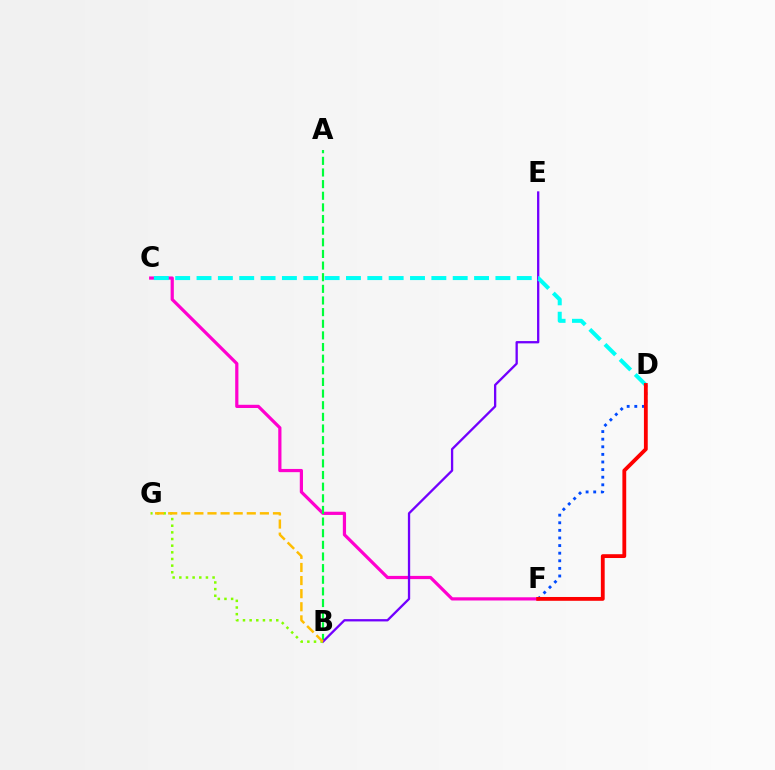{('C', 'F'): [{'color': '#ff00cf', 'line_style': 'solid', 'thickness': 2.31}], ('D', 'F'): [{'color': '#004bff', 'line_style': 'dotted', 'thickness': 2.07}, {'color': '#ff0000', 'line_style': 'solid', 'thickness': 2.75}], ('A', 'B'): [{'color': '#00ff39', 'line_style': 'dashed', 'thickness': 1.58}], ('B', 'E'): [{'color': '#7200ff', 'line_style': 'solid', 'thickness': 1.66}], ('C', 'D'): [{'color': '#00fff6', 'line_style': 'dashed', 'thickness': 2.9}], ('B', 'G'): [{'color': '#84ff00', 'line_style': 'dotted', 'thickness': 1.81}, {'color': '#ffbd00', 'line_style': 'dashed', 'thickness': 1.78}]}